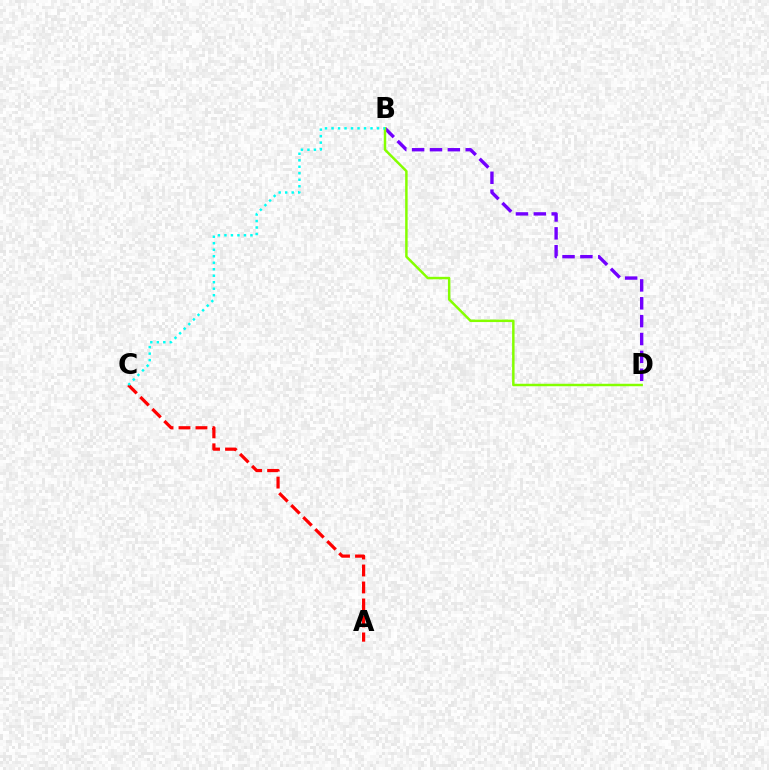{('B', 'D'): [{'color': '#7200ff', 'line_style': 'dashed', 'thickness': 2.43}, {'color': '#84ff00', 'line_style': 'solid', 'thickness': 1.78}], ('A', 'C'): [{'color': '#ff0000', 'line_style': 'dashed', 'thickness': 2.31}], ('B', 'C'): [{'color': '#00fff6', 'line_style': 'dotted', 'thickness': 1.77}]}